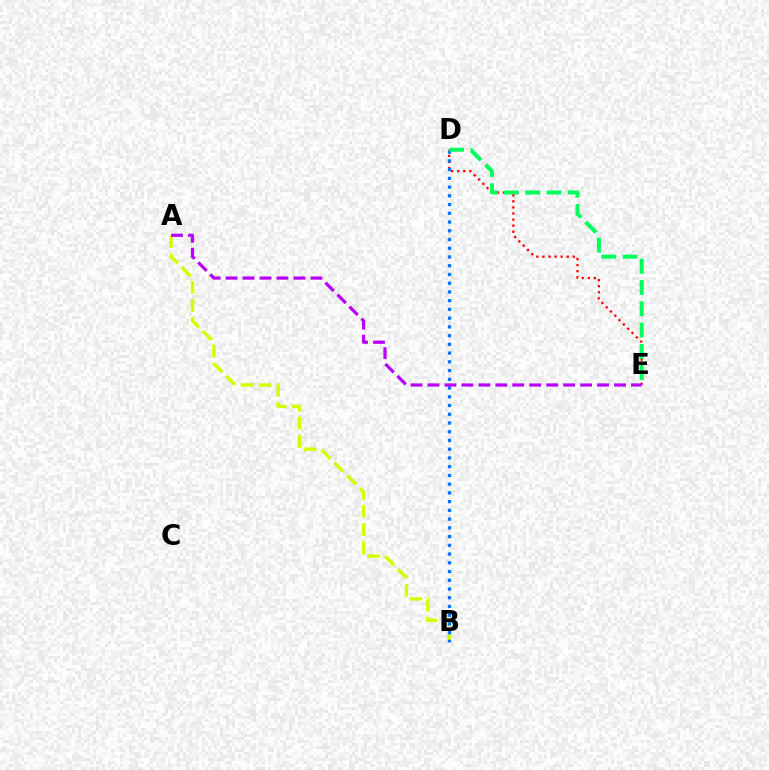{('D', 'E'): [{'color': '#ff0000', 'line_style': 'dotted', 'thickness': 1.65}, {'color': '#00ff5c', 'line_style': 'dashed', 'thickness': 2.89}], ('A', 'B'): [{'color': '#d1ff00', 'line_style': 'dashed', 'thickness': 2.47}], ('B', 'D'): [{'color': '#0074ff', 'line_style': 'dotted', 'thickness': 2.37}], ('A', 'E'): [{'color': '#b900ff', 'line_style': 'dashed', 'thickness': 2.3}]}